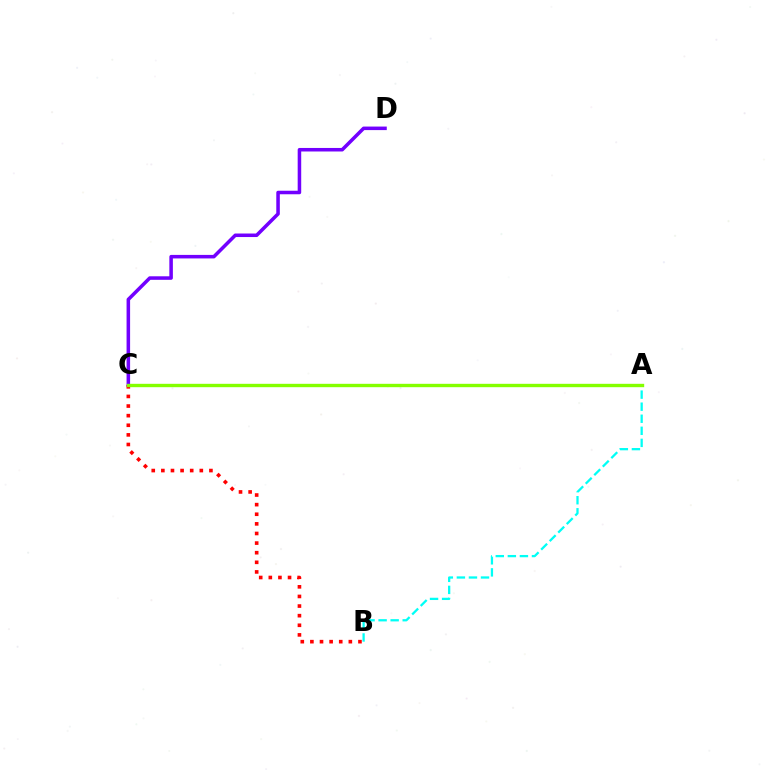{('A', 'B'): [{'color': '#00fff6', 'line_style': 'dashed', 'thickness': 1.64}], ('C', 'D'): [{'color': '#7200ff', 'line_style': 'solid', 'thickness': 2.54}], ('B', 'C'): [{'color': '#ff0000', 'line_style': 'dotted', 'thickness': 2.61}], ('A', 'C'): [{'color': '#84ff00', 'line_style': 'solid', 'thickness': 2.43}]}